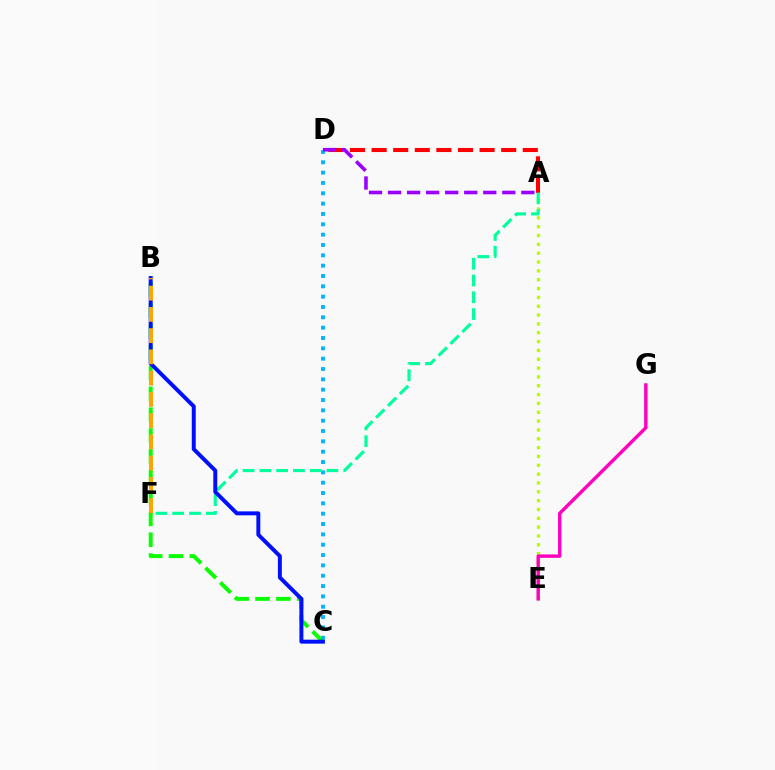{('A', 'D'): [{'color': '#ff0000', 'line_style': 'dashed', 'thickness': 2.93}, {'color': '#9b00ff', 'line_style': 'dashed', 'thickness': 2.59}], ('B', 'C'): [{'color': '#08ff00', 'line_style': 'dashed', 'thickness': 2.83}, {'color': '#0010ff', 'line_style': 'solid', 'thickness': 2.85}], ('A', 'E'): [{'color': '#b3ff00', 'line_style': 'dotted', 'thickness': 2.4}], ('C', 'D'): [{'color': '#00b5ff', 'line_style': 'dotted', 'thickness': 2.81}], ('E', 'G'): [{'color': '#ff00bd', 'line_style': 'solid', 'thickness': 2.46}], ('A', 'F'): [{'color': '#00ff9d', 'line_style': 'dashed', 'thickness': 2.28}], ('B', 'F'): [{'color': '#ffa500', 'line_style': 'dashed', 'thickness': 2.89}]}